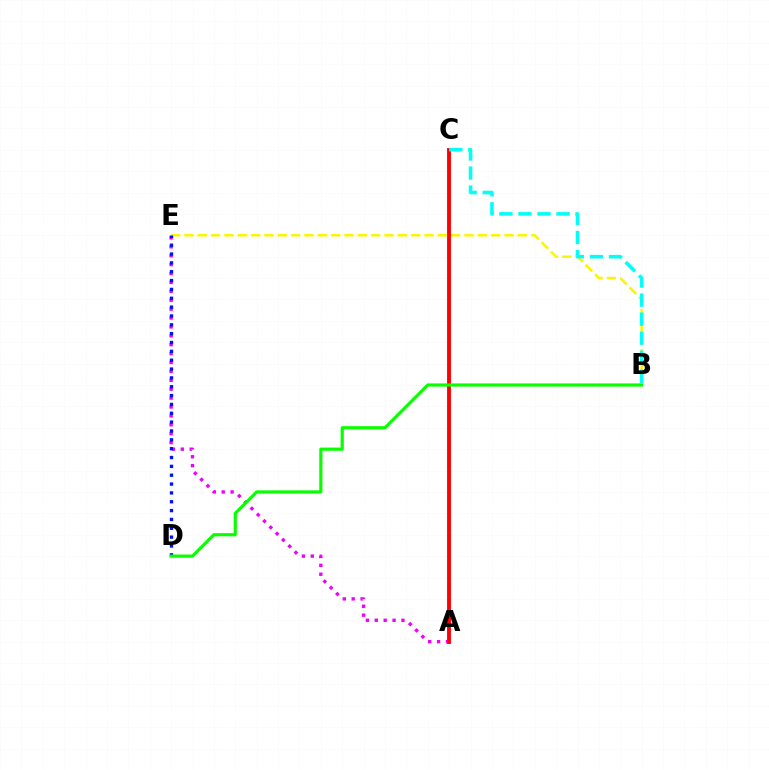{('A', 'E'): [{'color': '#ee00ff', 'line_style': 'dotted', 'thickness': 2.42}], ('B', 'E'): [{'color': '#fcf500', 'line_style': 'dashed', 'thickness': 1.81}], ('A', 'C'): [{'color': '#ff0000', 'line_style': 'solid', 'thickness': 2.78}], ('B', 'C'): [{'color': '#00fff6', 'line_style': 'dashed', 'thickness': 2.59}], ('D', 'E'): [{'color': '#0010ff', 'line_style': 'dotted', 'thickness': 2.4}], ('B', 'D'): [{'color': '#08ff00', 'line_style': 'solid', 'thickness': 2.29}]}